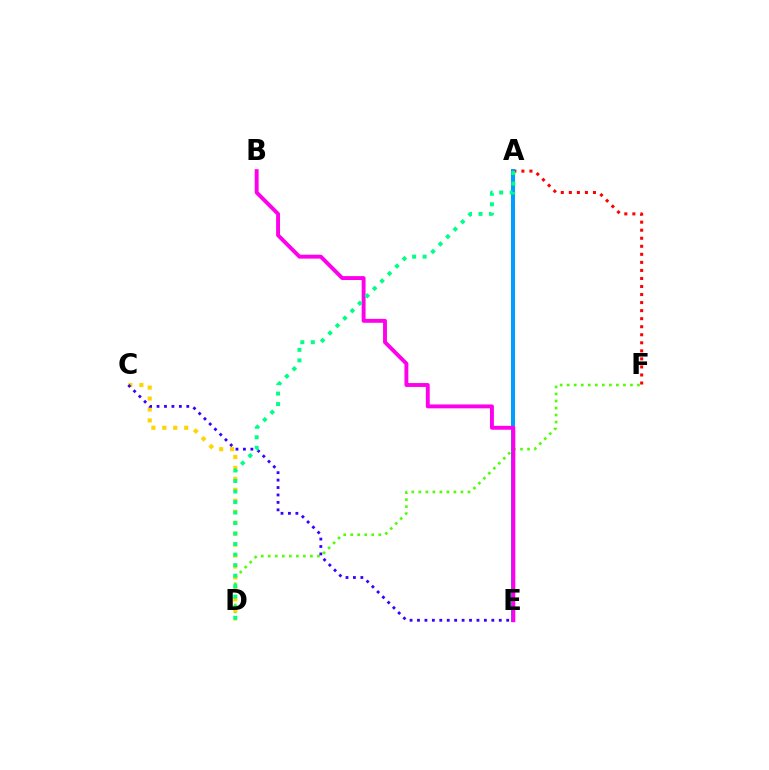{('A', 'F'): [{'color': '#ff0000', 'line_style': 'dotted', 'thickness': 2.19}], ('D', 'F'): [{'color': '#4fff00', 'line_style': 'dotted', 'thickness': 1.91}], ('C', 'D'): [{'color': '#ffd500', 'line_style': 'dotted', 'thickness': 2.98}], ('A', 'E'): [{'color': '#009eff', 'line_style': 'solid', 'thickness': 2.89}], ('B', 'E'): [{'color': '#ff00ed', 'line_style': 'solid', 'thickness': 2.81}], ('C', 'E'): [{'color': '#3700ff', 'line_style': 'dotted', 'thickness': 2.02}], ('A', 'D'): [{'color': '#00ff86', 'line_style': 'dotted', 'thickness': 2.86}]}